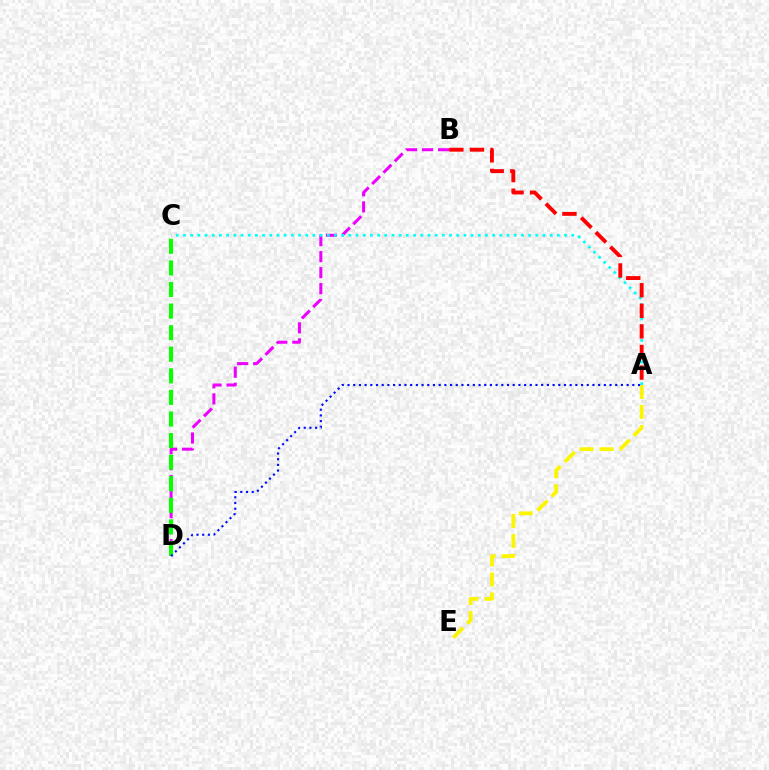{('B', 'D'): [{'color': '#ee00ff', 'line_style': 'dashed', 'thickness': 2.17}], ('C', 'D'): [{'color': '#08ff00', 'line_style': 'dashed', 'thickness': 2.93}], ('A', 'C'): [{'color': '#00fff6', 'line_style': 'dotted', 'thickness': 1.95}], ('A', 'B'): [{'color': '#ff0000', 'line_style': 'dashed', 'thickness': 2.8}], ('A', 'E'): [{'color': '#fcf500', 'line_style': 'dashed', 'thickness': 2.71}], ('A', 'D'): [{'color': '#0010ff', 'line_style': 'dotted', 'thickness': 1.55}]}